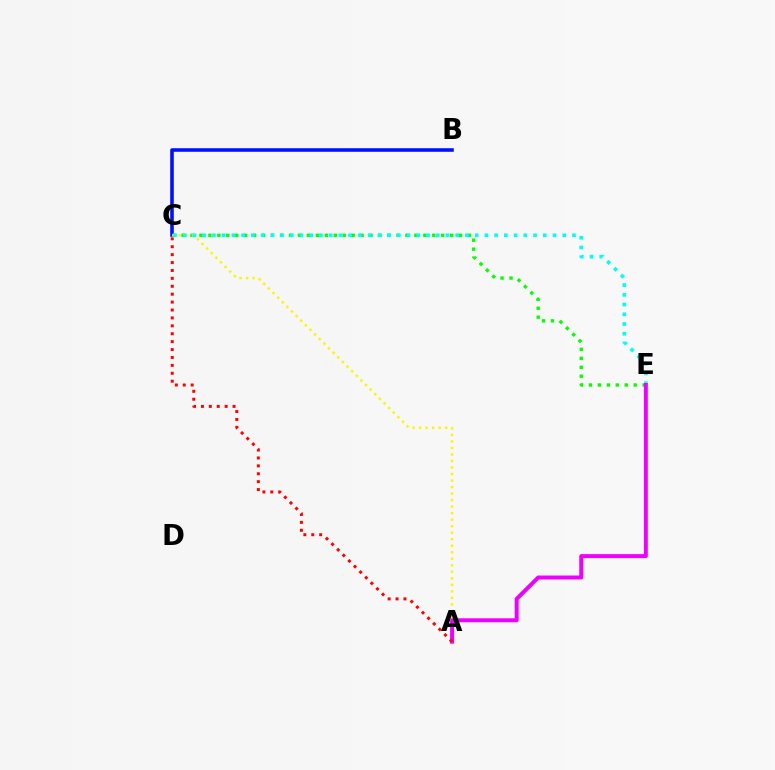{('B', 'C'): [{'color': '#0010ff', 'line_style': 'solid', 'thickness': 2.57}], ('C', 'E'): [{'color': '#08ff00', 'line_style': 'dotted', 'thickness': 2.43}, {'color': '#00fff6', 'line_style': 'dotted', 'thickness': 2.64}], ('A', 'C'): [{'color': '#fcf500', 'line_style': 'dotted', 'thickness': 1.77}, {'color': '#ff0000', 'line_style': 'dotted', 'thickness': 2.15}], ('A', 'E'): [{'color': '#ee00ff', 'line_style': 'solid', 'thickness': 2.85}]}